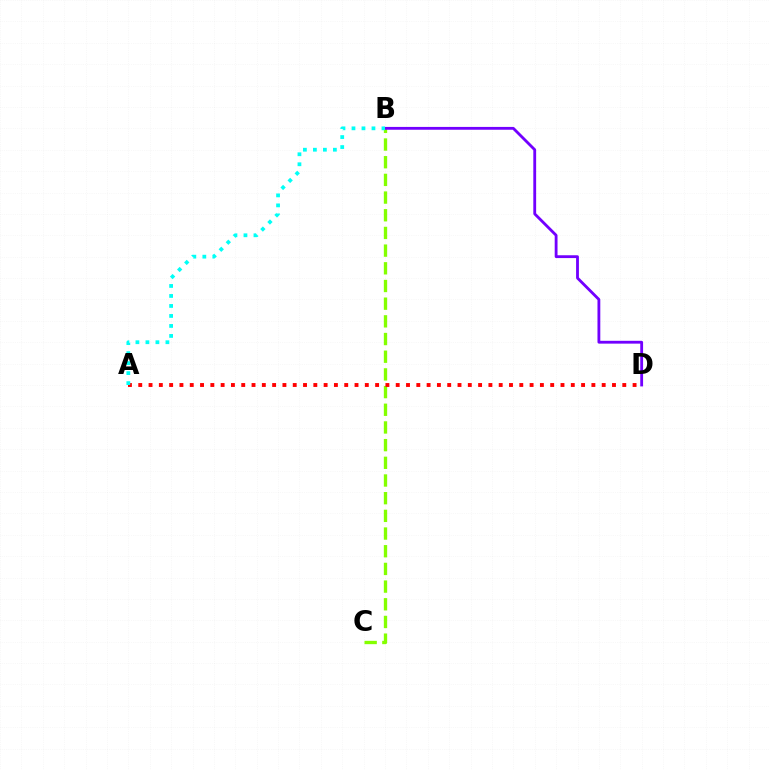{('B', 'C'): [{'color': '#84ff00', 'line_style': 'dashed', 'thickness': 2.4}], ('B', 'D'): [{'color': '#7200ff', 'line_style': 'solid', 'thickness': 2.03}], ('A', 'D'): [{'color': '#ff0000', 'line_style': 'dotted', 'thickness': 2.8}], ('A', 'B'): [{'color': '#00fff6', 'line_style': 'dotted', 'thickness': 2.72}]}